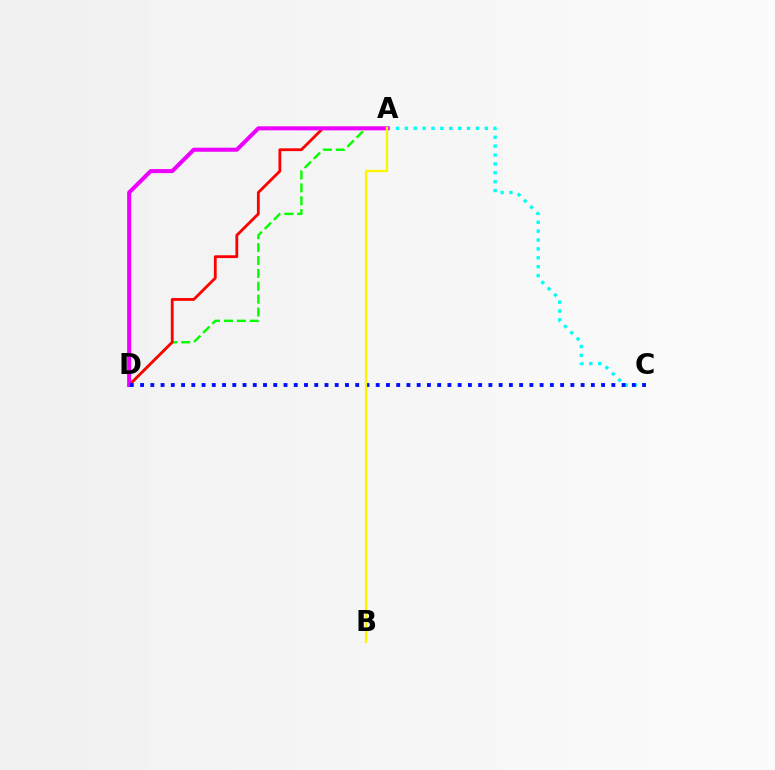{('A', 'D'): [{'color': '#08ff00', 'line_style': 'dashed', 'thickness': 1.75}, {'color': '#ff0000', 'line_style': 'solid', 'thickness': 2.02}, {'color': '#ee00ff', 'line_style': 'solid', 'thickness': 2.91}], ('A', 'C'): [{'color': '#00fff6', 'line_style': 'dotted', 'thickness': 2.41}], ('C', 'D'): [{'color': '#0010ff', 'line_style': 'dotted', 'thickness': 2.78}], ('A', 'B'): [{'color': '#fcf500', 'line_style': 'solid', 'thickness': 1.65}]}